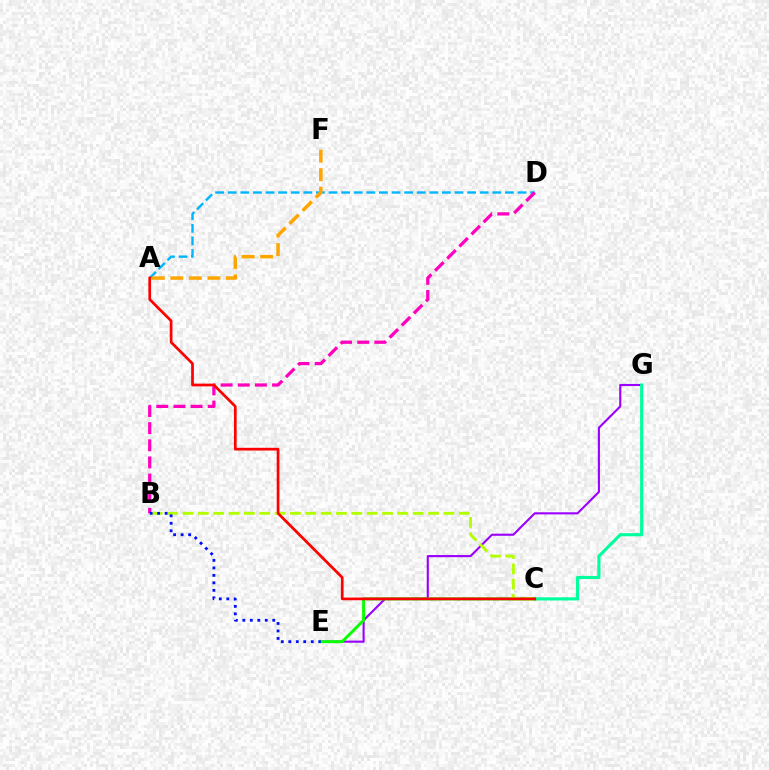{('E', 'G'): [{'color': '#9b00ff', 'line_style': 'solid', 'thickness': 1.52}], ('C', 'E'): [{'color': '#08ff00', 'line_style': 'solid', 'thickness': 2.13}], ('C', 'G'): [{'color': '#00ff9d', 'line_style': 'solid', 'thickness': 2.26}], ('A', 'D'): [{'color': '#00b5ff', 'line_style': 'dashed', 'thickness': 1.71}], ('B', 'D'): [{'color': '#ff00bd', 'line_style': 'dashed', 'thickness': 2.33}], ('B', 'C'): [{'color': '#b3ff00', 'line_style': 'dashed', 'thickness': 2.09}], ('A', 'C'): [{'color': '#ff0000', 'line_style': 'solid', 'thickness': 1.95}], ('B', 'E'): [{'color': '#0010ff', 'line_style': 'dotted', 'thickness': 2.03}], ('A', 'F'): [{'color': '#ffa500', 'line_style': 'dashed', 'thickness': 2.52}]}